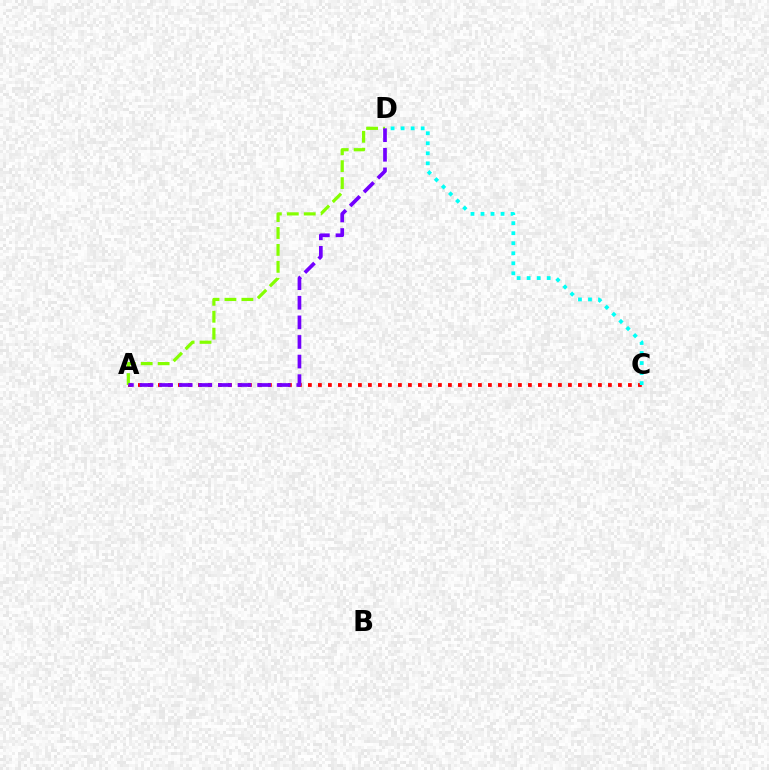{('A', 'C'): [{'color': '#ff0000', 'line_style': 'dotted', 'thickness': 2.72}], ('C', 'D'): [{'color': '#00fff6', 'line_style': 'dotted', 'thickness': 2.72}], ('A', 'D'): [{'color': '#84ff00', 'line_style': 'dashed', 'thickness': 2.3}, {'color': '#7200ff', 'line_style': 'dashed', 'thickness': 2.66}]}